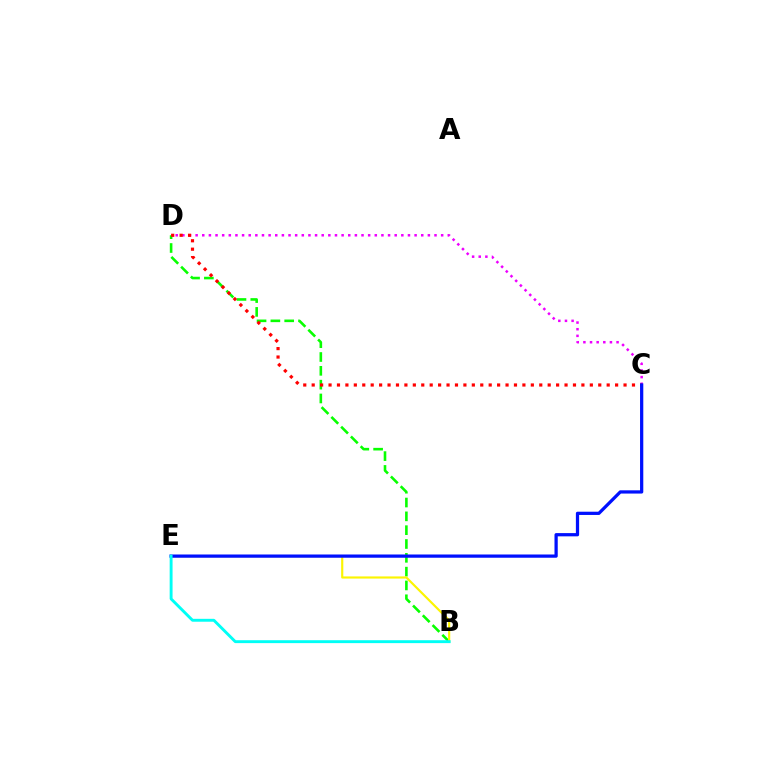{('C', 'D'): [{'color': '#ee00ff', 'line_style': 'dotted', 'thickness': 1.8}, {'color': '#ff0000', 'line_style': 'dotted', 'thickness': 2.29}], ('B', 'D'): [{'color': '#08ff00', 'line_style': 'dashed', 'thickness': 1.88}], ('B', 'E'): [{'color': '#fcf500', 'line_style': 'solid', 'thickness': 1.56}, {'color': '#00fff6', 'line_style': 'solid', 'thickness': 2.09}], ('C', 'E'): [{'color': '#0010ff', 'line_style': 'solid', 'thickness': 2.34}]}